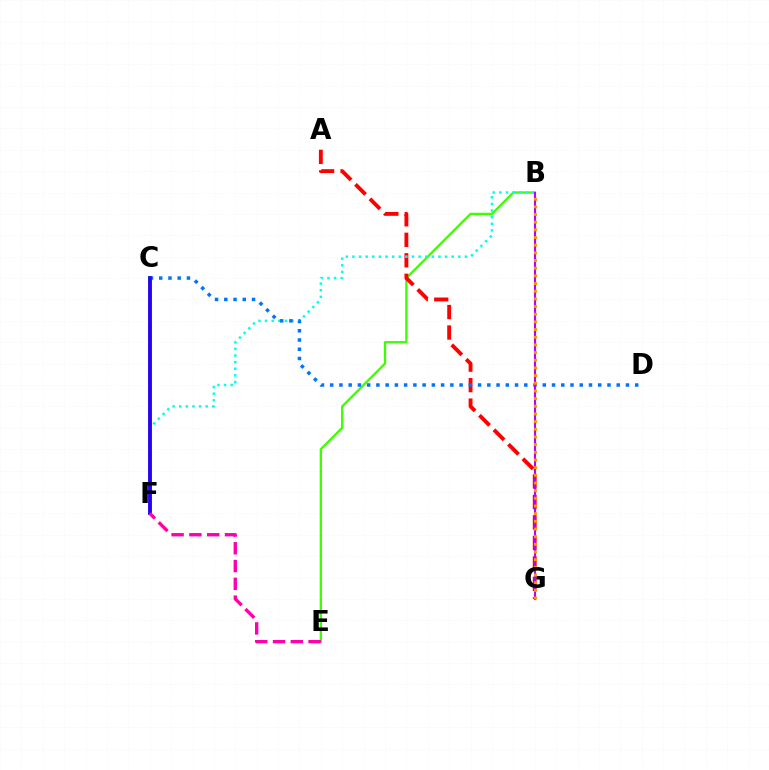{('B', 'E'): [{'color': '#3dff00', 'line_style': 'solid', 'thickness': 1.67}], ('A', 'G'): [{'color': '#ff0000', 'line_style': 'dashed', 'thickness': 2.78}], ('B', 'F'): [{'color': '#00fff6', 'line_style': 'dotted', 'thickness': 1.8}], ('C', 'D'): [{'color': '#0074ff', 'line_style': 'dotted', 'thickness': 2.51}], ('C', 'F'): [{'color': '#00ff5c', 'line_style': 'dotted', 'thickness': 2.93}, {'color': '#d1ff00', 'line_style': 'solid', 'thickness': 2.68}, {'color': '#2500ff', 'line_style': 'solid', 'thickness': 2.76}], ('B', 'G'): [{'color': '#b900ff', 'line_style': 'solid', 'thickness': 1.54}, {'color': '#ff9400', 'line_style': 'dotted', 'thickness': 2.08}], ('E', 'F'): [{'color': '#ff00ac', 'line_style': 'dashed', 'thickness': 2.42}]}